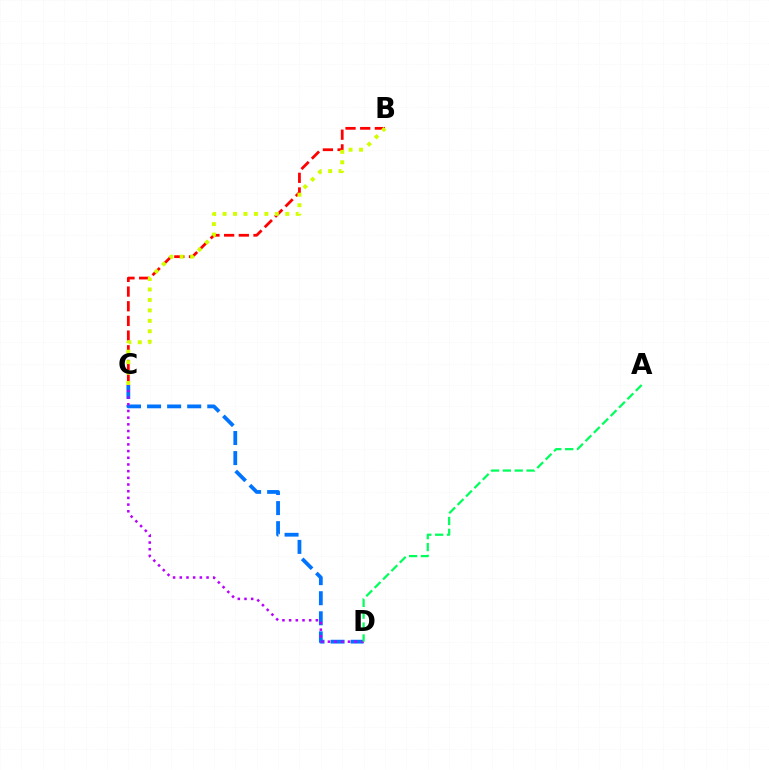{('C', 'D'): [{'color': '#0074ff', 'line_style': 'dashed', 'thickness': 2.73}, {'color': '#b900ff', 'line_style': 'dotted', 'thickness': 1.82}], ('B', 'C'): [{'color': '#ff0000', 'line_style': 'dashed', 'thickness': 1.99}, {'color': '#d1ff00', 'line_style': 'dotted', 'thickness': 2.84}], ('A', 'D'): [{'color': '#00ff5c', 'line_style': 'dashed', 'thickness': 1.61}]}